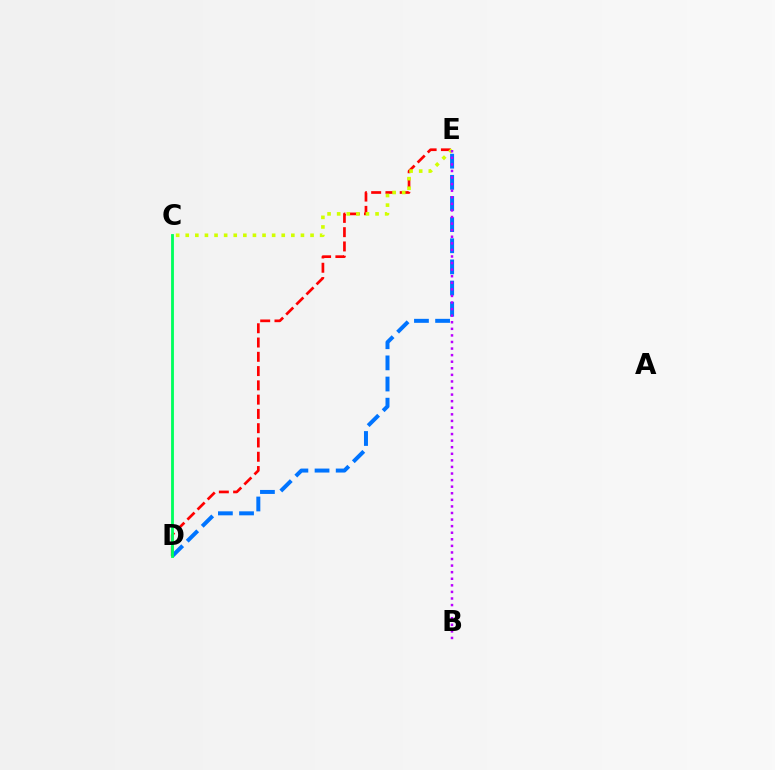{('D', 'E'): [{'color': '#ff0000', 'line_style': 'dashed', 'thickness': 1.94}, {'color': '#0074ff', 'line_style': 'dashed', 'thickness': 2.87}], ('C', 'D'): [{'color': '#00ff5c', 'line_style': 'solid', 'thickness': 2.04}], ('C', 'E'): [{'color': '#d1ff00', 'line_style': 'dotted', 'thickness': 2.61}], ('B', 'E'): [{'color': '#b900ff', 'line_style': 'dotted', 'thickness': 1.79}]}